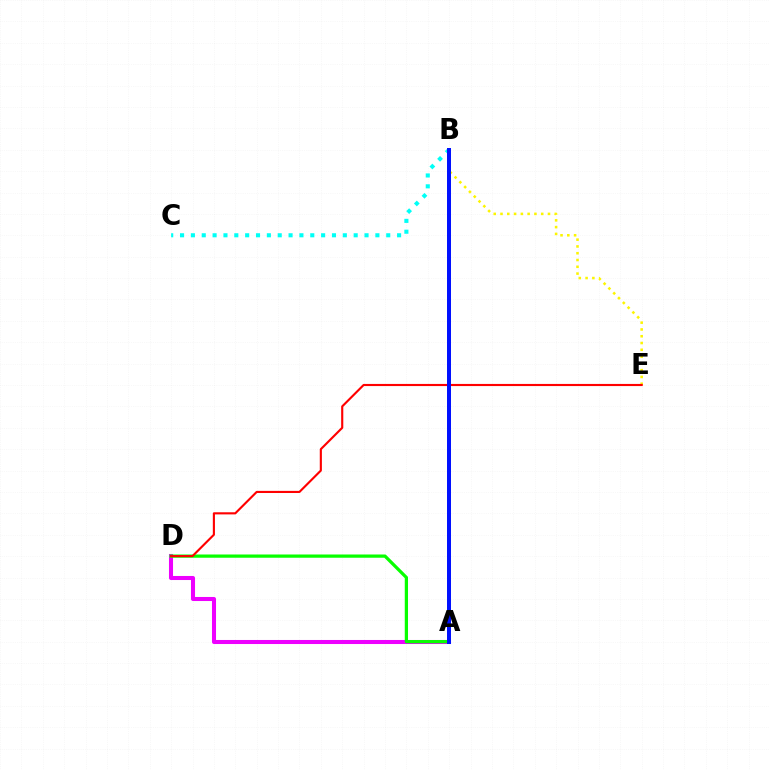{('A', 'D'): [{'color': '#ee00ff', 'line_style': 'solid', 'thickness': 2.92}, {'color': '#08ff00', 'line_style': 'solid', 'thickness': 2.34}], ('B', 'C'): [{'color': '#00fff6', 'line_style': 'dotted', 'thickness': 2.95}], ('B', 'E'): [{'color': '#fcf500', 'line_style': 'dotted', 'thickness': 1.84}], ('D', 'E'): [{'color': '#ff0000', 'line_style': 'solid', 'thickness': 1.53}], ('A', 'B'): [{'color': '#0010ff', 'line_style': 'solid', 'thickness': 2.87}]}